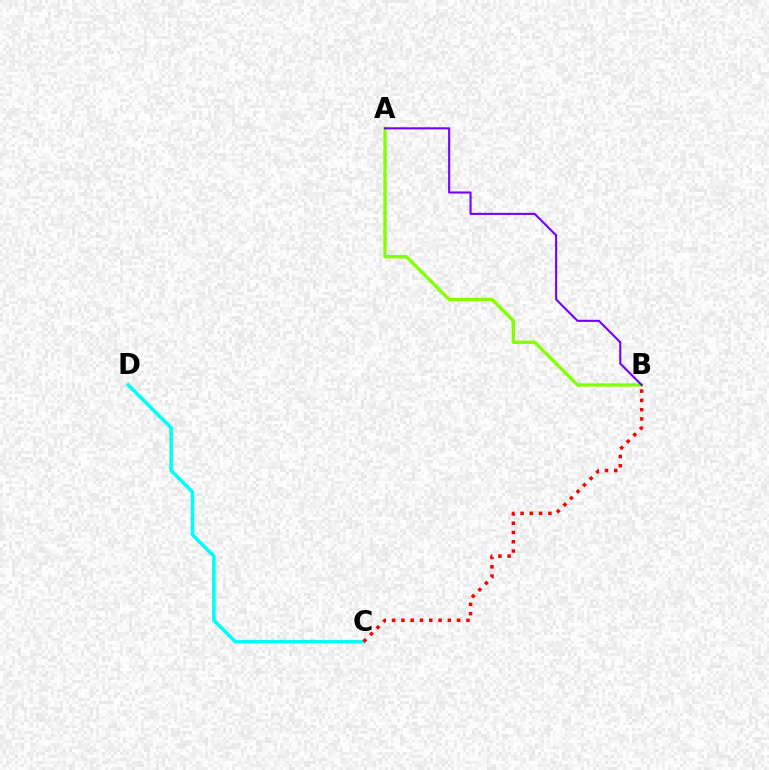{('C', 'D'): [{'color': '#00fff6', 'line_style': 'solid', 'thickness': 2.57}], ('B', 'C'): [{'color': '#ff0000', 'line_style': 'dotted', 'thickness': 2.52}], ('A', 'B'): [{'color': '#84ff00', 'line_style': 'solid', 'thickness': 2.41}, {'color': '#7200ff', 'line_style': 'solid', 'thickness': 1.5}]}